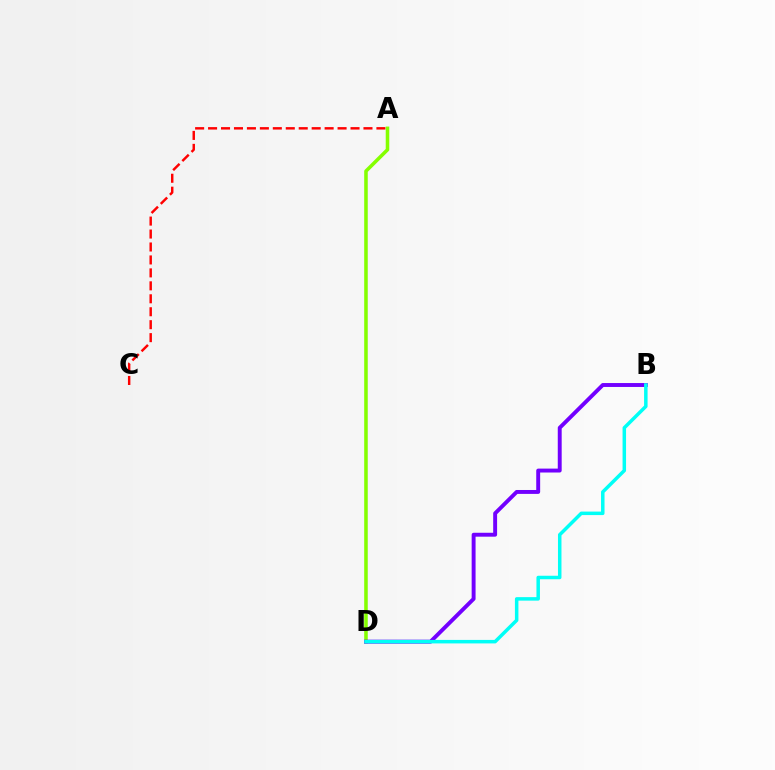{('A', 'C'): [{'color': '#ff0000', 'line_style': 'dashed', 'thickness': 1.76}], ('A', 'D'): [{'color': '#84ff00', 'line_style': 'solid', 'thickness': 2.55}], ('B', 'D'): [{'color': '#7200ff', 'line_style': 'solid', 'thickness': 2.82}, {'color': '#00fff6', 'line_style': 'solid', 'thickness': 2.52}]}